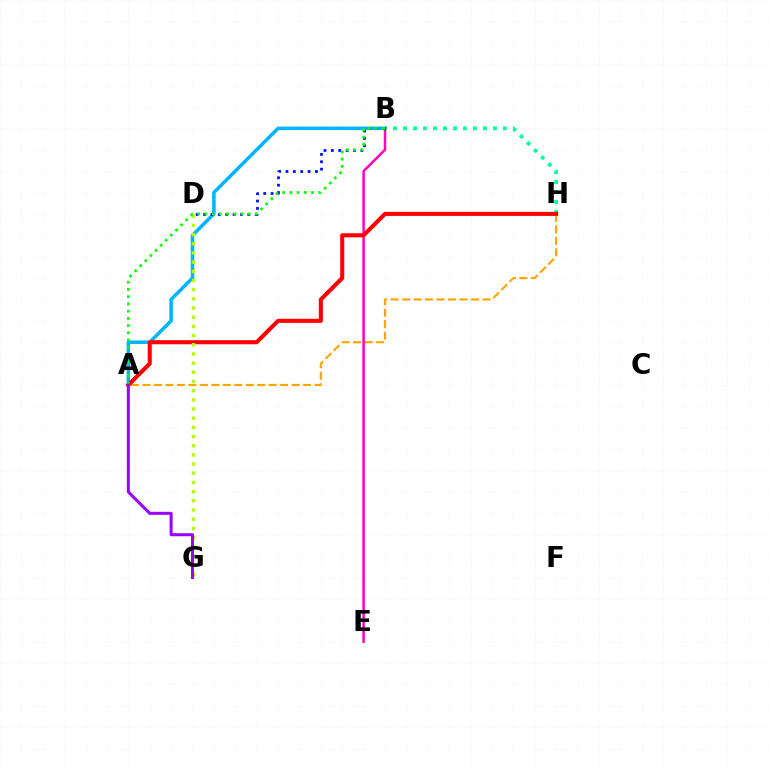{('A', 'B'): [{'color': '#00b5ff', 'line_style': 'solid', 'thickness': 2.53}, {'color': '#08ff00', 'line_style': 'dotted', 'thickness': 1.96}], ('A', 'H'): [{'color': '#ffa500', 'line_style': 'dashed', 'thickness': 1.56}, {'color': '#ff0000', 'line_style': 'solid', 'thickness': 2.93}], ('B', 'H'): [{'color': '#00ff9d', 'line_style': 'dotted', 'thickness': 2.71}], ('B', 'E'): [{'color': '#ff00bd', 'line_style': 'solid', 'thickness': 1.78}], ('B', 'D'): [{'color': '#0010ff', 'line_style': 'dotted', 'thickness': 2.0}], ('D', 'G'): [{'color': '#b3ff00', 'line_style': 'dotted', 'thickness': 2.49}], ('A', 'G'): [{'color': '#9b00ff', 'line_style': 'solid', 'thickness': 2.17}]}